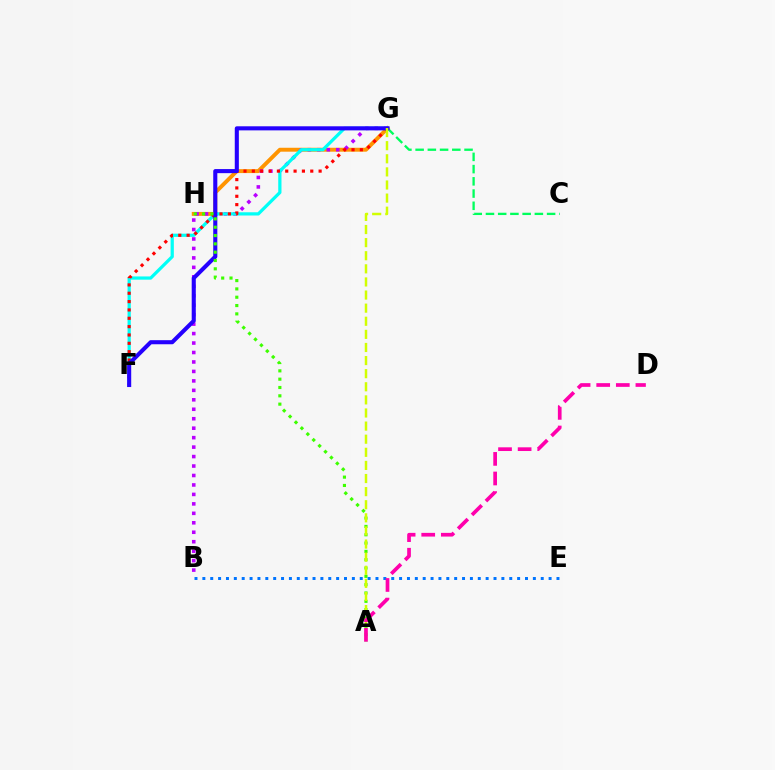{('C', 'G'): [{'color': '#00ff5c', 'line_style': 'dashed', 'thickness': 1.66}], ('G', 'H'): [{'color': '#ff9400', 'line_style': 'solid', 'thickness': 2.83}], ('B', 'G'): [{'color': '#b900ff', 'line_style': 'dotted', 'thickness': 2.57}], ('F', 'G'): [{'color': '#00fff6', 'line_style': 'solid', 'thickness': 2.33}, {'color': '#ff0000', 'line_style': 'dotted', 'thickness': 2.27}, {'color': '#2500ff', 'line_style': 'solid', 'thickness': 2.94}], ('A', 'H'): [{'color': '#3dff00', 'line_style': 'dotted', 'thickness': 2.26}], ('A', 'G'): [{'color': '#d1ff00', 'line_style': 'dashed', 'thickness': 1.78}], ('B', 'E'): [{'color': '#0074ff', 'line_style': 'dotted', 'thickness': 2.14}], ('A', 'D'): [{'color': '#ff00ac', 'line_style': 'dashed', 'thickness': 2.66}]}